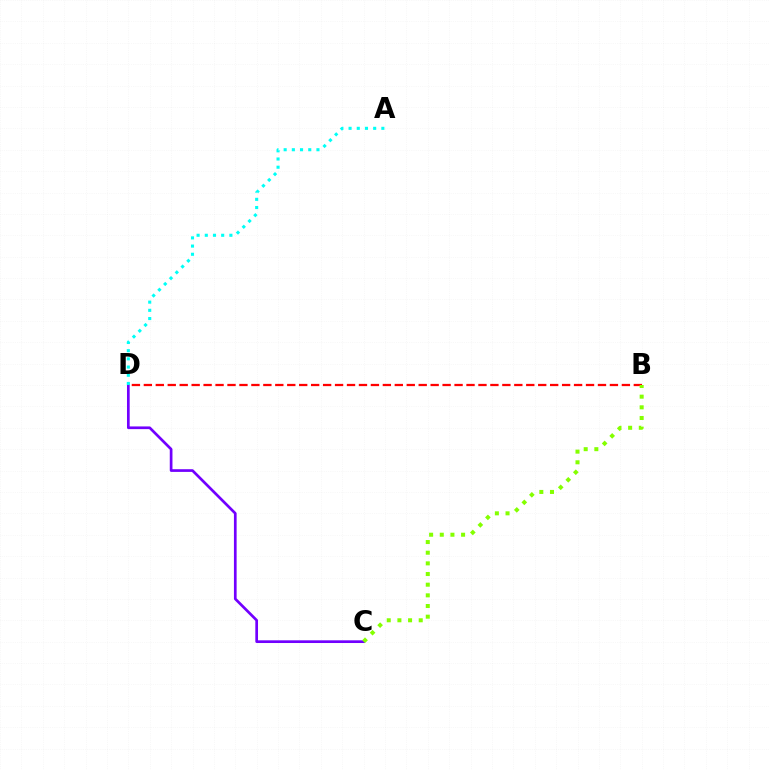{('B', 'D'): [{'color': '#ff0000', 'line_style': 'dashed', 'thickness': 1.62}], ('C', 'D'): [{'color': '#7200ff', 'line_style': 'solid', 'thickness': 1.94}], ('B', 'C'): [{'color': '#84ff00', 'line_style': 'dotted', 'thickness': 2.9}], ('A', 'D'): [{'color': '#00fff6', 'line_style': 'dotted', 'thickness': 2.23}]}